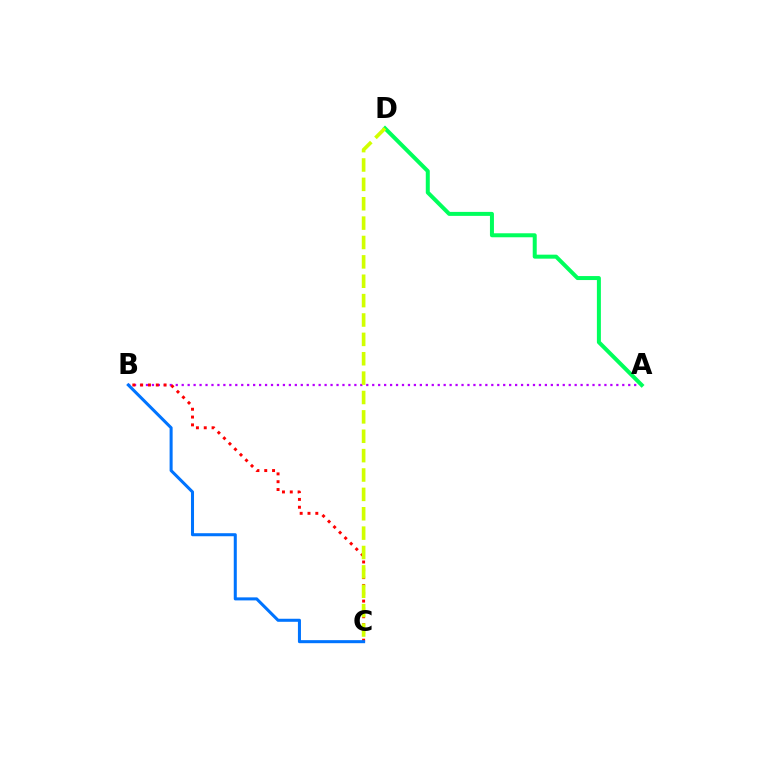{('A', 'B'): [{'color': '#b900ff', 'line_style': 'dotted', 'thickness': 1.62}], ('B', 'C'): [{'color': '#ff0000', 'line_style': 'dotted', 'thickness': 2.12}, {'color': '#0074ff', 'line_style': 'solid', 'thickness': 2.19}], ('A', 'D'): [{'color': '#00ff5c', 'line_style': 'solid', 'thickness': 2.88}], ('C', 'D'): [{'color': '#d1ff00', 'line_style': 'dashed', 'thickness': 2.63}]}